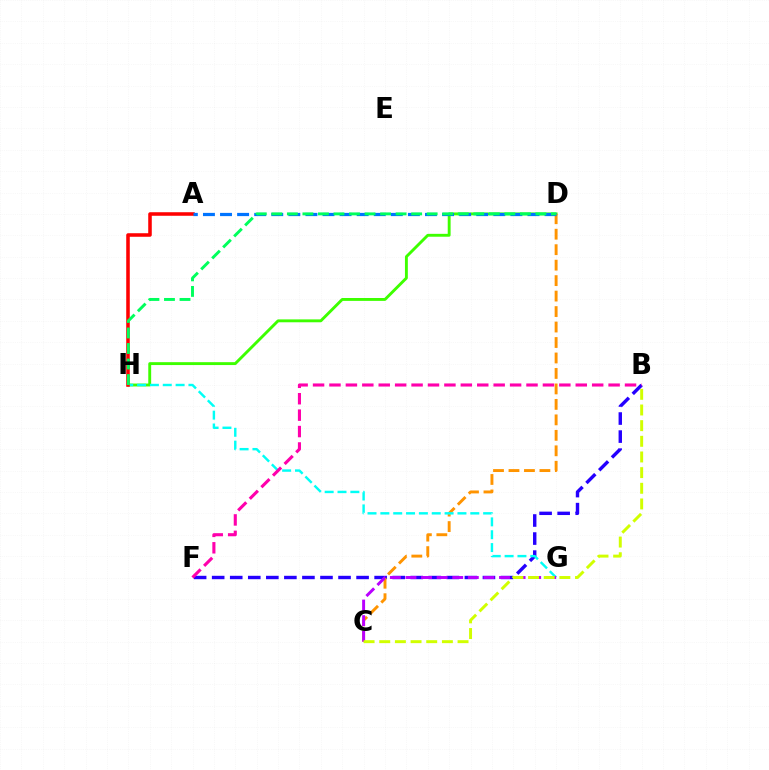{('D', 'H'): [{'color': '#3dff00', 'line_style': 'solid', 'thickness': 2.08}, {'color': '#00ff5c', 'line_style': 'dashed', 'thickness': 2.11}], ('B', 'F'): [{'color': '#2500ff', 'line_style': 'dashed', 'thickness': 2.45}, {'color': '#ff00ac', 'line_style': 'dashed', 'thickness': 2.23}], ('C', 'D'): [{'color': '#ff9400', 'line_style': 'dashed', 'thickness': 2.1}], ('G', 'H'): [{'color': '#00fff6', 'line_style': 'dashed', 'thickness': 1.75}], ('A', 'H'): [{'color': '#ff0000', 'line_style': 'solid', 'thickness': 2.55}], ('A', 'D'): [{'color': '#0074ff', 'line_style': 'dashed', 'thickness': 2.32}], ('C', 'G'): [{'color': '#b900ff', 'line_style': 'dashed', 'thickness': 2.12}], ('B', 'C'): [{'color': '#d1ff00', 'line_style': 'dashed', 'thickness': 2.13}]}